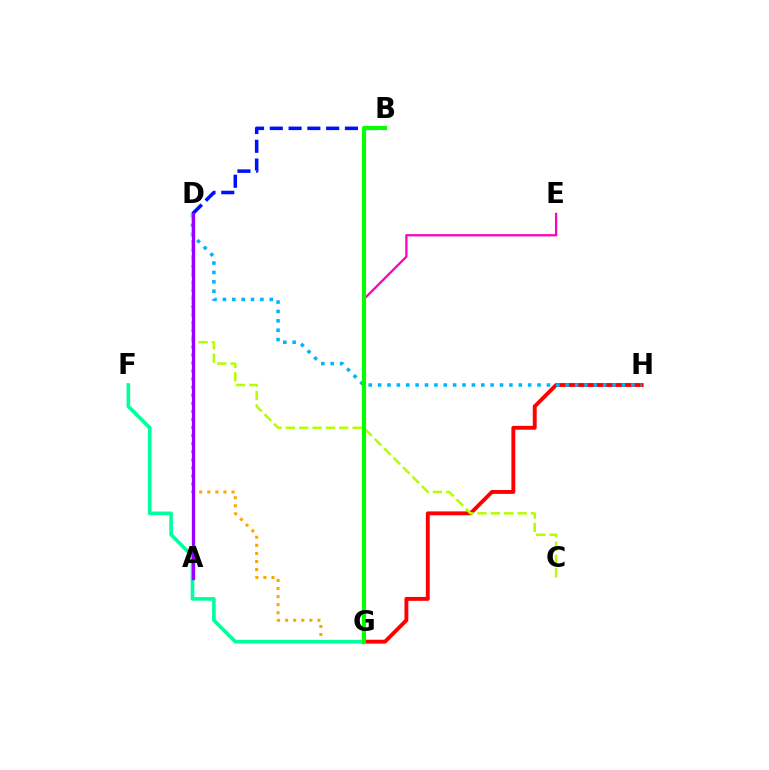{('G', 'H'): [{'color': '#ff0000', 'line_style': 'solid', 'thickness': 2.8}], ('B', 'D'): [{'color': '#0010ff', 'line_style': 'dashed', 'thickness': 2.55}], ('D', 'G'): [{'color': '#ffa500', 'line_style': 'dotted', 'thickness': 2.19}], ('D', 'H'): [{'color': '#00b5ff', 'line_style': 'dotted', 'thickness': 2.55}], ('C', 'D'): [{'color': '#b3ff00', 'line_style': 'dashed', 'thickness': 1.81}], ('F', 'G'): [{'color': '#00ff9d', 'line_style': 'solid', 'thickness': 2.6}], ('A', 'D'): [{'color': '#9b00ff', 'line_style': 'solid', 'thickness': 2.36}], ('E', 'G'): [{'color': '#ff00bd', 'line_style': 'solid', 'thickness': 1.63}], ('B', 'G'): [{'color': '#08ff00', 'line_style': 'solid', 'thickness': 2.95}]}